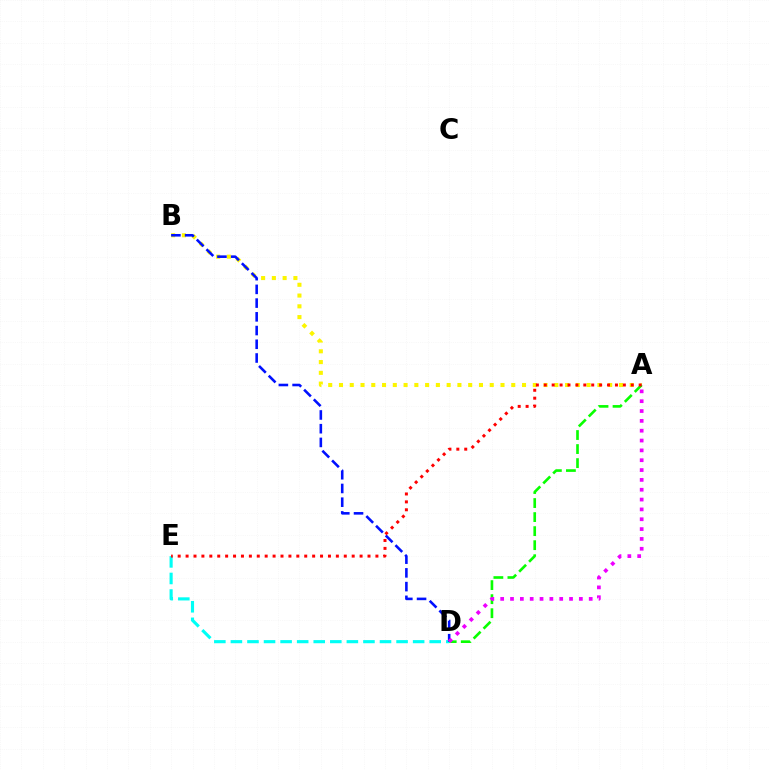{('A', 'B'): [{'color': '#fcf500', 'line_style': 'dotted', 'thickness': 2.93}], ('A', 'D'): [{'color': '#08ff00', 'line_style': 'dashed', 'thickness': 1.91}, {'color': '#ee00ff', 'line_style': 'dotted', 'thickness': 2.67}], ('D', 'E'): [{'color': '#00fff6', 'line_style': 'dashed', 'thickness': 2.25}], ('B', 'D'): [{'color': '#0010ff', 'line_style': 'dashed', 'thickness': 1.86}], ('A', 'E'): [{'color': '#ff0000', 'line_style': 'dotted', 'thickness': 2.15}]}